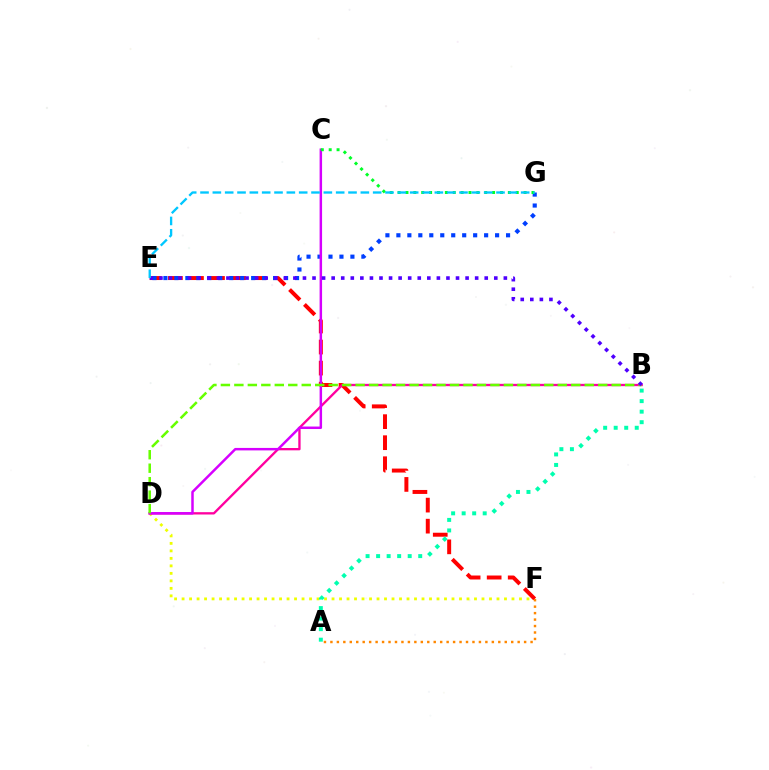{('D', 'F'): [{'color': '#eeff00', 'line_style': 'dotted', 'thickness': 2.04}], ('E', 'F'): [{'color': '#ff0000', 'line_style': 'dashed', 'thickness': 2.86}], ('B', 'D'): [{'color': '#ff00a0', 'line_style': 'solid', 'thickness': 1.68}, {'color': '#66ff00', 'line_style': 'dashed', 'thickness': 1.83}], ('E', 'G'): [{'color': '#003fff', 'line_style': 'dotted', 'thickness': 2.98}, {'color': '#00c7ff', 'line_style': 'dashed', 'thickness': 1.68}], ('A', 'B'): [{'color': '#00ffaf', 'line_style': 'dotted', 'thickness': 2.86}], ('C', 'D'): [{'color': '#d600ff', 'line_style': 'solid', 'thickness': 1.79}], ('B', 'E'): [{'color': '#4f00ff', 'line_style': 'dotted', 'thickness': 2.6}], ('C', 'G'): [{'color': '#00ff27', 'line_style': 'dotted', 'thickness': 2.14}], ('A', 'F'): [{'color': '#ff8800', 'line_style': 'dotted', 'thickness': 1.75}]}